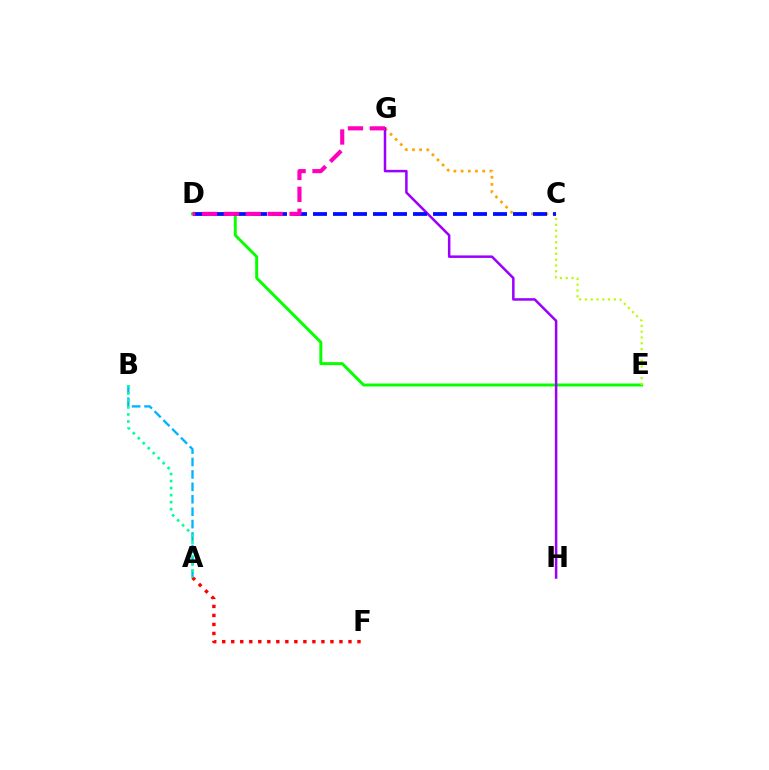{('D', 'E'): [{'color': '#08ff00', 'line_style': 'solid', 'thickness': 2.13}], ('C', 'G'): [{'color': '#ffa500', 'line_style': 'dotted', 'thickness': 1.95}], ('C', 'E'): [{'color': '#b3ff00', 'line_style': 'dotted', 'thickness': 1.58}], ('G', 'H'): [{'color': '#9b00ff', 'line_style': 'solid', 'thickness': 1.81}], ('A', 'B'): [{'color': '#00b5ff', 'line_style': 'dashed', 'thickness': 1.69}, {'color': '#00ff9d', 'line_style': 'dotted', 'thickness': 1.91}], ('A', 'F'): [{'color': '#ff0000', 'line_style': 'dotted', 'thickness': 2.45}], ('C', 'D'): [{'color': '#0010ff', 'line_style': 'dashed', 'thickness': 2.72}], ('D', 'G'): [{'color': '#ff00bd', 'line_style': 'dashed', 'thickness': 2.97}]}